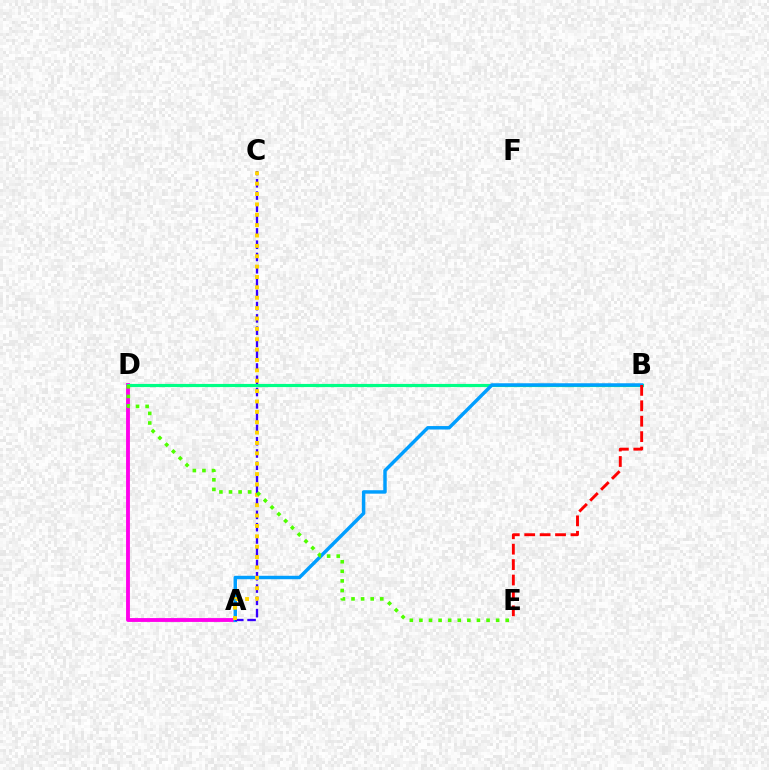{('A', 'D'): [{'color': '#ff00ed', 'line_style': 'solid', 'thickness': 2.78}], ('B', 'D'): [{'color': '#00ff86', 'line_style': 'solid', 'thickness': 2.28}], ('A', 'B'): [{'color': '#009eff', 'line_style': 'solid', 'thickness': 2.48}], ('A', 'C'): [{'color': '#3700ff', 'line_style': 'dashed', 'thickness': 1.67}, {'color': '#ffd500', 'line_style': 'dotted', 'thickness': 2.82}], ('B', 'E'): [{'color': '#ff0000', 'line_style': 'dashed', 'thickness': 2.09}], ('D', 'E'): [{'color': '#4fff00', 'line_style': 'dotted', 'thickness': 2.61}]}